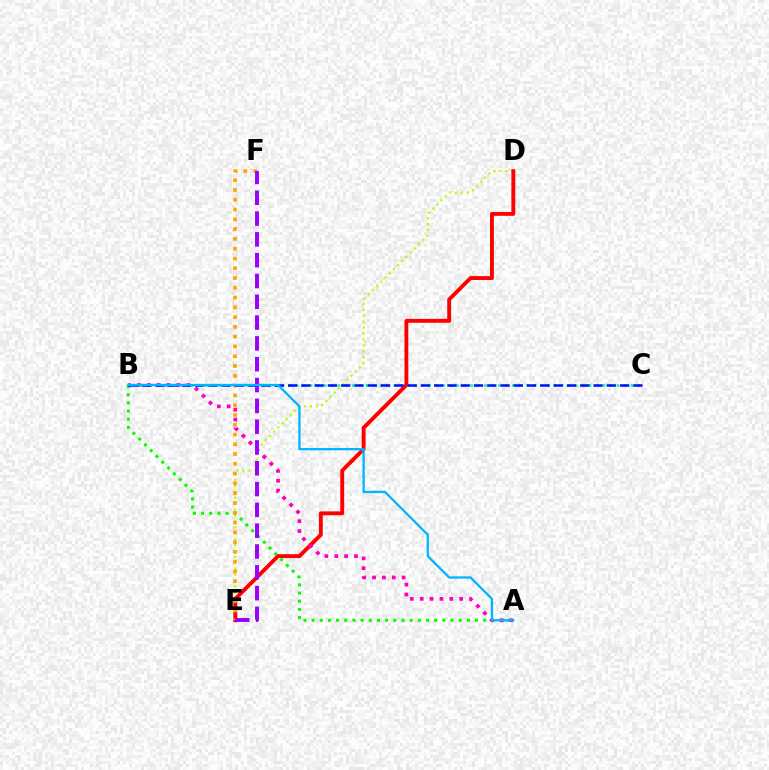{('A', 'B'): [{'color': '#08ff00', 'line_style': 'dotted', 'thickness': 2.22}, {'color': '#ff00bd', 'line_style': 'dotted', 'thickness': 2.68}, {'color': '#00b5ff', 'line_style': 'solid', 'thickness': 1.65}], ('D', 'E'): [{'color': '#b3ff00', 'line_style': 'dotted', 'thickness': 1.61}, {'color': '#ff0000', 'line_style': 'solid', 'thickness': 2.79}], ('B', 'C'): [{'color': '#00ff9d', 'line_style': 'dotted', 'thickness': 1.89}, {'color': '#0010ff', 'line_style': 'dashed', 'thickness': 1.8}], ('E', 'F'): [{'color': '#ffa500', 'line_style': 'dotted', 'thickness': 2.66}, {'color': '#9b00ff', 'line_style': 'dashed', 'thickness': 2.83}]}